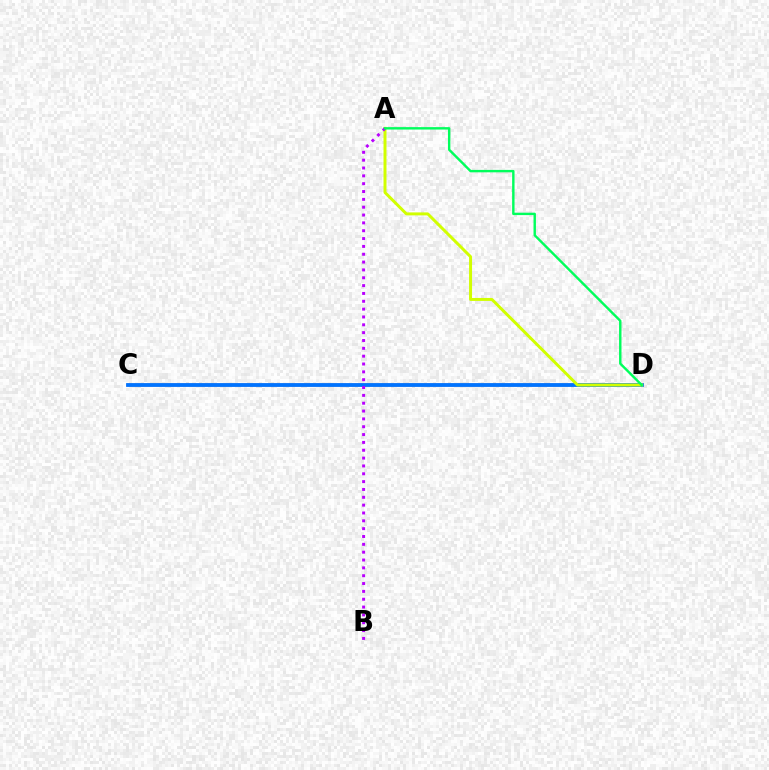{('C', 'D'): [{'color': '#ff0000', 'line_style': 'solid', 'thickness': 1.73}, {'color': '#0074ff', 'line_style': 'solid', 'thickness': 2.73}], ('A', 'D'): [{'color': '#d1ff00', 'line_style': 'solid', 'thickness': 2.14}, {'color': '#00ff5c', 'line_style': 'solid', 'thickness': 1.74}], ('A', 'B'): [{'color': '#b900ff', 'line_style': 'dotted', 'thickness': 2.13}]}